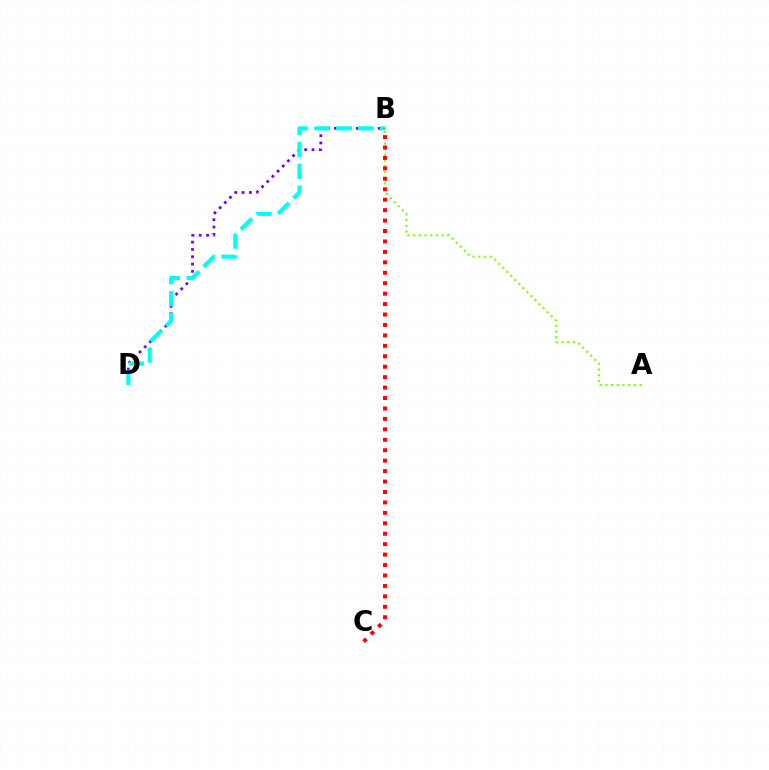{('B', 'D'): [{'color': '#7200ff', 'line_style': 'dotted', 'thickness': 1.99}, {'color': '#00fff6', 'line_style': 'dashed', 'thickness': 2.96}], ('A', 'B'): [{'color': '#84ff00', 'line_style': 'dotted', 'thickness': 1.55}], ('B', 'C'): [{'color': '#ff0000', 'line_style': 'dotted', 'thickness': 2.84}]}